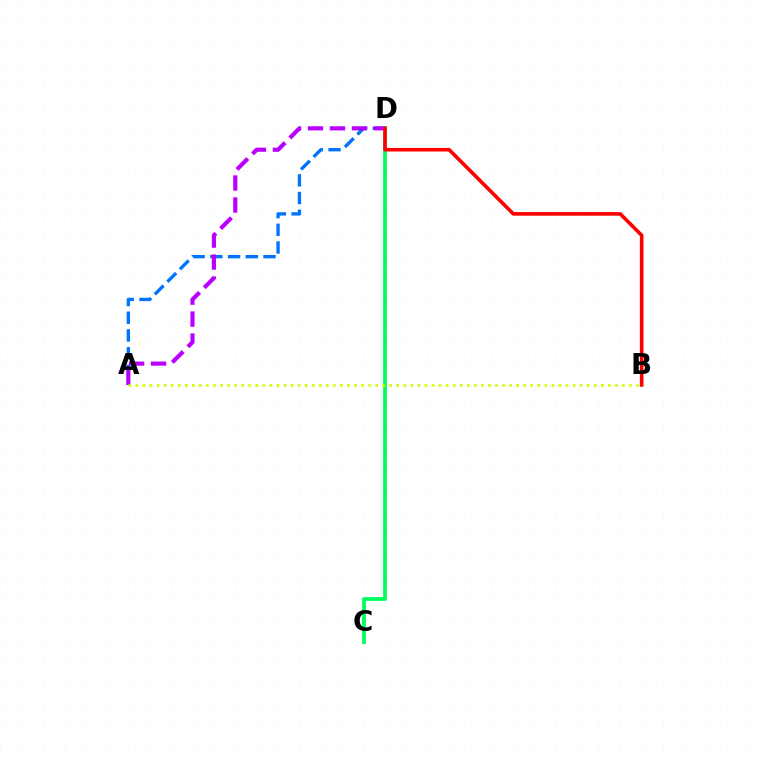{('A', 'D'): [{'color': '#0074ff', 'line_style': 'dashed', 'thickness': 2.41}, {'color': '#b900ff', 'line_style': 'dashed', 'thickness': 2.98}], ('C', 'D'): [{'color': '#00ff5c', 'line_style': 'solid', 'thickness': 2.73}], ('A', 'B'): [{'color': '#d1ff00', 'line_style': 'dotted', 'thickness': 1.92}], ('B', 'D'): [{'color': '#ff0000', 'line_style': 'solid', 'thickness': 2.59}]}